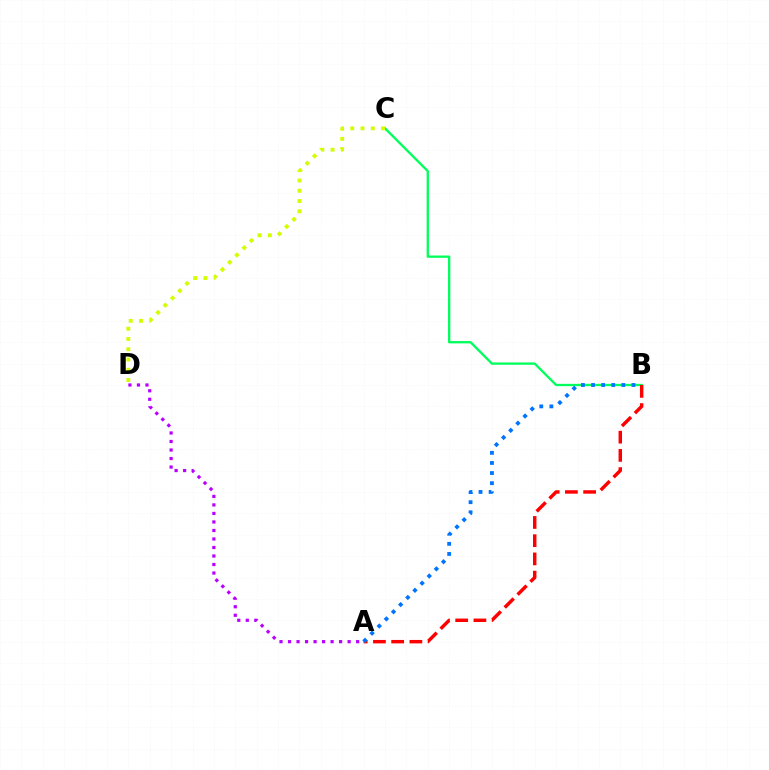{('B', 'C'): [{'color': '#00ff5c', 'line_style': 'solid', 'thickness': 1.67}], ('C', 'D'): [{'color': '#d1ff00', 'line_style': 'dotted', 'thickness': 2.79}], ('A', 'B'): [{'color': '#ff0000', 'line_style': 'dashed', 'thickness': 2.48}, {'color': '#0074ff', 'line_style': 'dotted', 'thickness': 2.75}], ('A', 'D'): [{'color': '#b900ff', 'line_style': 'dotted', 'thickness': 2.31}]}